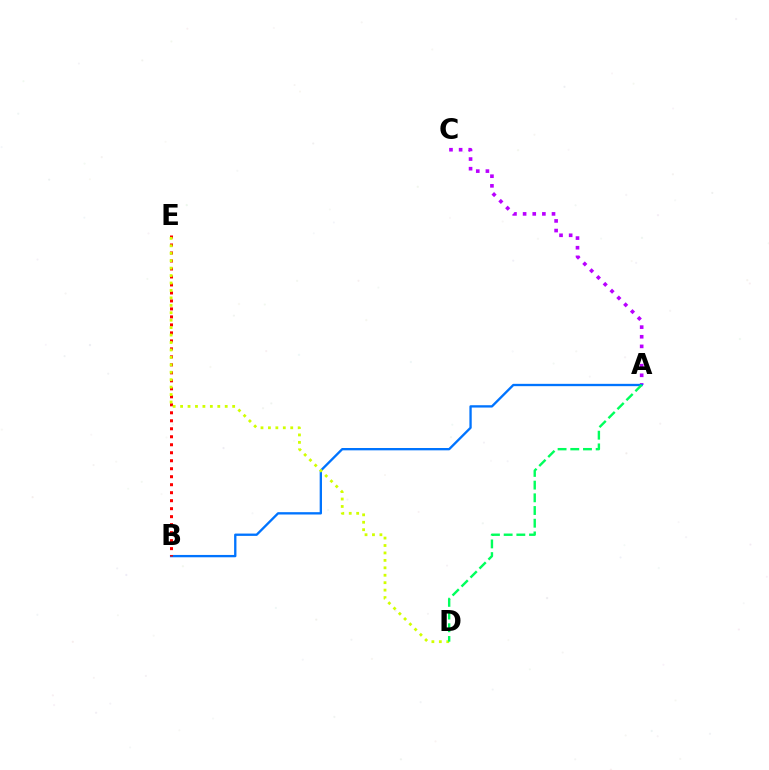{('A', 'C'): [{'color': '#b900ff', 'line_style': 'dotted', 'thickness': 2.62}], ('A', 'B'): [{'color': '#0074ff', 'line_style': 'solid', 'thickness': 1.68}], ('B', 'E'): [{'color': '#ff0000', 'line_style': 'dotted', 'thickness': 2.17}], ('D', 'E'): [{'color': '#d1ff00', 'line_style': 'dotted', 'thickness': 2.02}], ('A', 'D'): [{'color': '#00ff5c', 'line_style': 'dashed', 'thickness': 1.72}]}